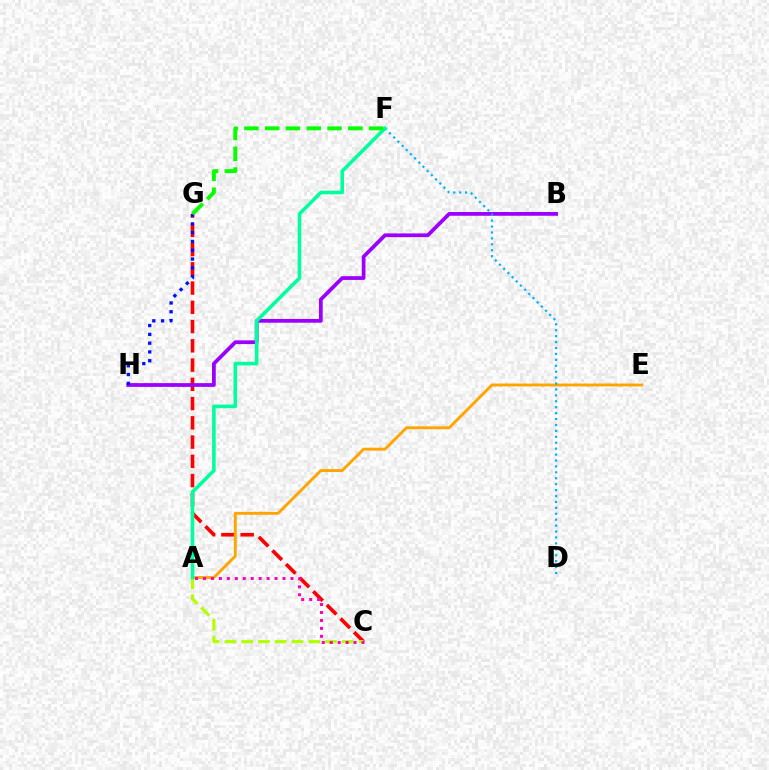{('C', 'G'): [{'color': '#ff0000', 'line_style': 'dashed', 'thickness': 2.62}], ('A', 'E'): [{'color': '#ffa500', 'line_style': 'solid', 'thickness': 2.09}], ('B', 'H'): [{'color': '#9b00ff', 'line_style': 'solid', 'thickness': 2.7}], ('A', 'C'): [{'color': '#b3ff00', 'line_style': 'dashed', 'thickness': 2.28}, {'color': '#ff00bd', 'line_style': 'dotted', 'thickness': 2.16}], ('G', 'H'): [{'color': '#0010ff', 'line_style': 'dotted', 'thickness': 2.39}], ('D', 'F'): [{'color': '#00b5ff', 'line_style': 'dotted', 'thickness': 1.61}], ('A', 'F'): [{'color': '#00ff9d', 'line_style': 'solid', 'thickness': 2.59}], ('F', 'G'): [{'color': '#08ff00', 'line_style': 'dashed', 'thickness': 2.82}]}